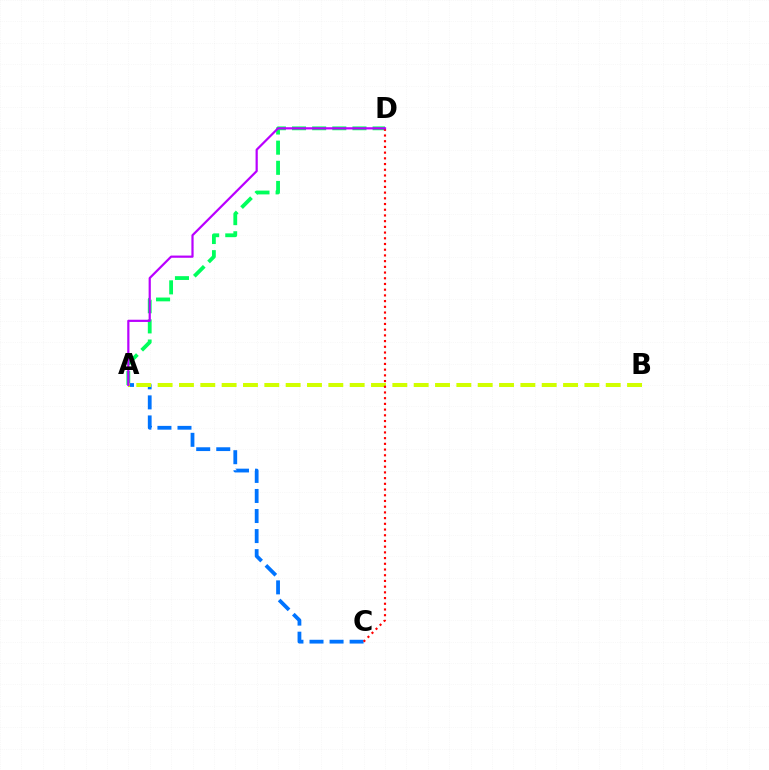{('A', 'D'): [{'color': '#00ff5c', 'line_style': 'dashed', 'thickness': 2.74}, {'color': '#b900ff', 'line_style': 'solid', 'thickness': 1.59}], ('A', 'C'): [{'color': '#0074ff', 'line_style': 'dashed', 'thickness': 2.72}], ('A', 'B'): [{'color': '#d1ff00', 'line_style': 'dashed', 'thickness': 2.9}], ('C', 'D'): [{'color': '#ff0000', 'line_style': 'dotted', 'thickness': 1.55}]}